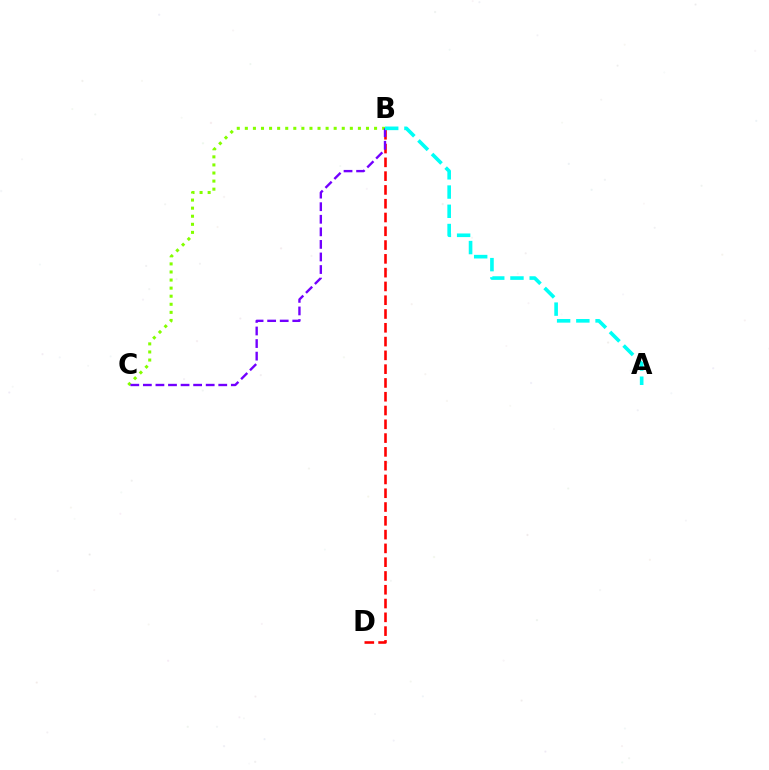{('B', 'D'): [{'color': '#ff0000', 'line_style': 'dashed', 'thickness': 1.87}], ('B', 'C'): [{'color': '#84ff00', 'line_style': 'dotted', 'thickness': 2.19}, {'color': '#7200ff', 'line_style': 'dashed', 'thickness': 1.71}], ('A', 'B'): [{'color': '#00fff6', 'line_style': 'dashed', 'thickness': 2.61}]}